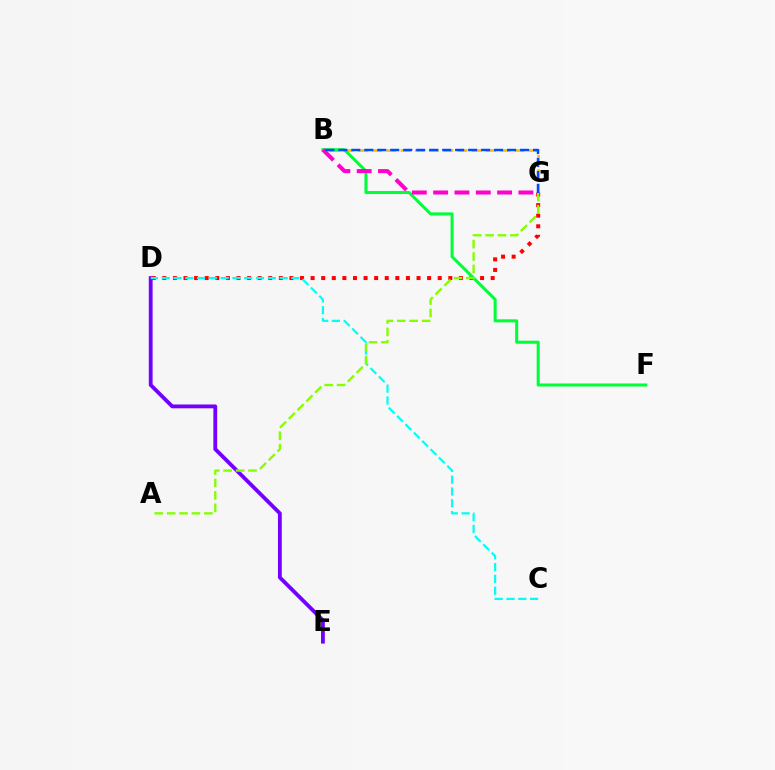{('D', 'E'): [{'color': '#7200ff', 'line_style': 'solid', 'thickness': 2.75}], ('B', 'G'): [{'color': '#ffbd00', 'line_style': 'dashed', 'thickness': 1.94}, {'color': '#ff00cf', 'line_style': 'dashed', 'thickness': 2.9}, {'color': '#004bff', 'line_style': 'dashed', 'thickness': 1.76}], ('D', 'G'): [{'color': '#ff0000', 'line_style': 'dotted', 'thickness': 2.88}], ('C', 'D'): [{'color': '#00fff6', 'line_style': 'dashed', 'thickness': 1.6}], ('B', 'F'): [{'color': '#00ff39', 'line_style': 'solid', 'thickness': 2.19}], ('A', 'G'): [{'color': '#84ff00', 'line_style': 'dashed', 'thickness': 1.69}]}